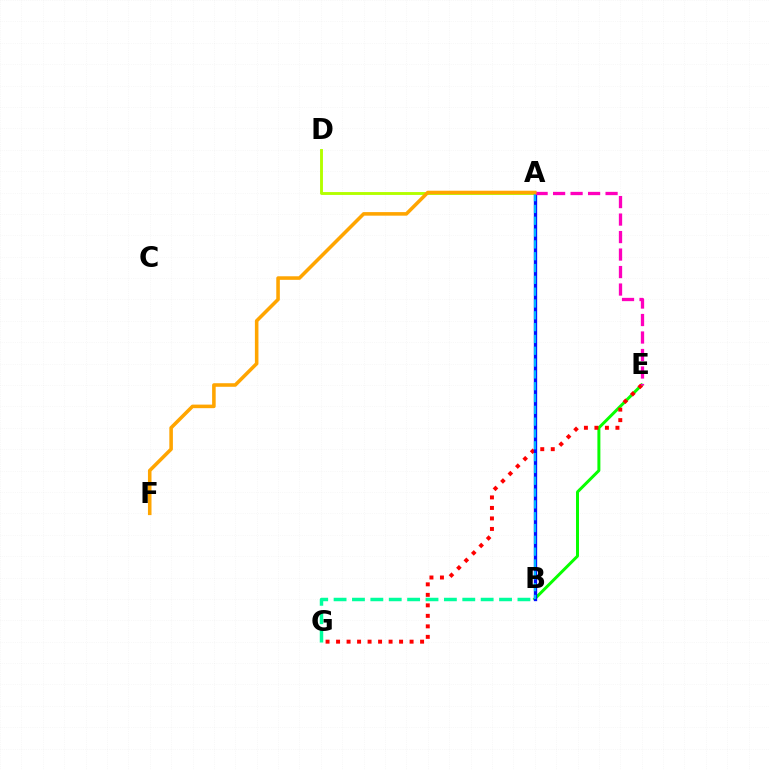{('B', 'E'): [{'color': '#08ff00', 'line_style': 'solid', 'thickness': 2.15}], ('E', 'G'): [{'color': '#ff0000', 'line_style': 'dotted', 'thickness': 2.85}], ('A', 'D'): [{'color': '#b3ff00', 'line_style': 'solid', 'thickness': 2.08}], ('B', 'G'): [{'color': '#00ff9d', 'line_style': 'dashed', 'thickness': 2.5}], ('A', 'B'): [{'color': '#9b00ff', 'line_style': 'solid', 'thickness': 2.05}, {'color': '#0010ff', 'line_style': 'solid', 'thickness': 2.38}, {'color': '#00b5ff', 'line_style': 'dashed', 'thickness': 1.61}], ('A', 'E'): [{'color': '#ff00bd', 'line_style': 'dashed', 'thickness': 2.38}], ('A', 'F'): [{'color': '#ffa500', 'line_style': 'solid', 'thickness': 2.56}]}